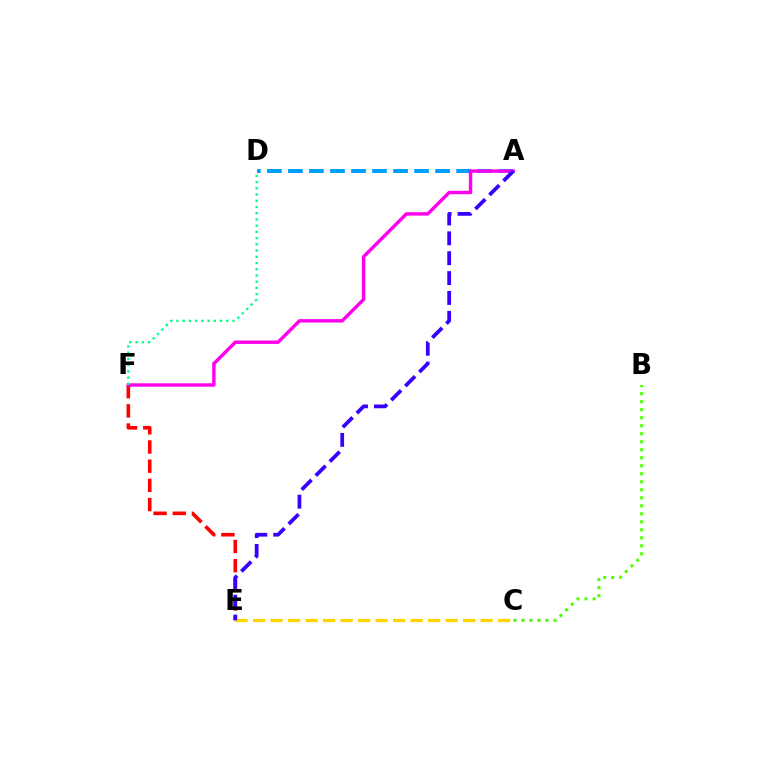{('E', 'F'): [{'color': '#ff0000', 'line_style': 'dashed', 'thickness': 2.6}], ('A', 'D'): [{'color': '#009eff', 'line_style': 'dashed', 'thickness': 2.86}], ('C', 'E'): [{'color': '#ffd500', 'line_style': 'dashed', 'thickness': 2.38}], ('A', 'F'): [{'color': '#ff00ed', 'line_style': 'solid', 'thickness': 2.46}], ('B', 'C'): [{'color': '#4fff00', 'line_style': 'dotted', 'thickness': 2.18}], ('A', 'E'): [{'color': '#3700ff', 'line_style': 'dashed', 'thickness': 2.7}], ('D', 'F'): [{'color': '#00ff86', 'line_style': 'dotted', 'thickness': 1.69}]}